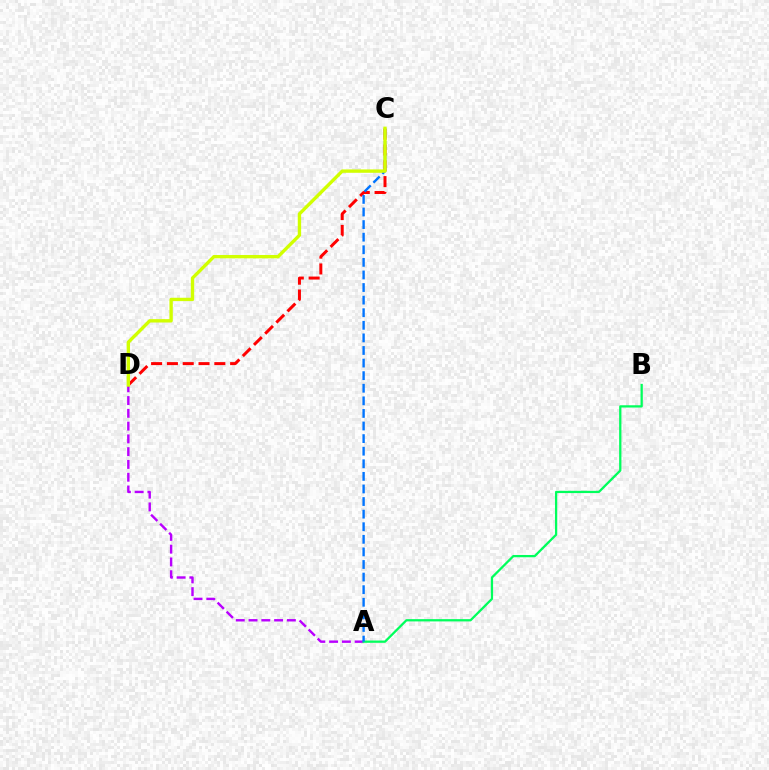{('A', 'D'): [{'color': '#b900ff', 'line_style': 'dashed', 'thickness': 1.74}], ('A', 'B'): [{'color': '#00ff5c', 'line_style': 'solid', 'thickness': 1.64}], ('C', 'D'): [{'color': '#ff0000', 'line_style': 'dashed', 'thickness': 2.15}, {'color': '#d1ff00', 'line_style': 'solid', 'thickness': 2.42}], ('A', 'C'): [{'color': '#0074ff', 'line_style': 'dashed', 'thickness': 1.71}]}